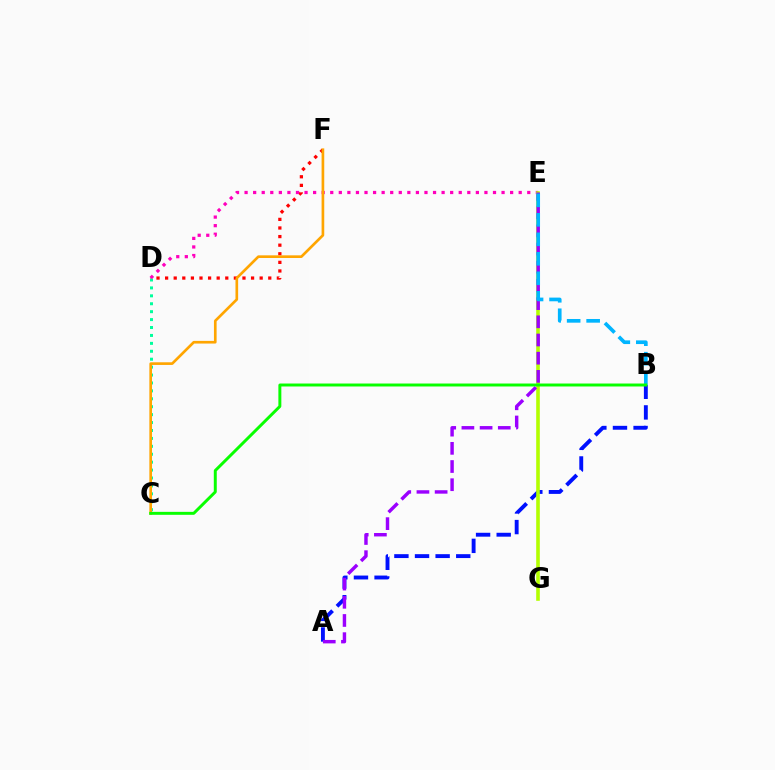{('D', 'F'): [{'color': '#ff0000', 'line_style': 'dotted', 'thickness': 2.34}], ('A', 'B'): [{'color': '#0010ff', 'line_style': 'dashed', 'thickness': 2.8}], ('C', 'D'): [{'color': '#00ff9d', 'line_style': 'dotted', 'thickness': 2.15}], ('D', 'E'): [{'color': '#ff00bd', 'line_style': 'dotted', 'thickness': 2.33}], ('E', 'G'): [{'color': '#b3ff00', 'line_style': 'solid', 'thickness': 2.6}], ('C', 'F'): [{'color': '#ffa500', 'line_style': 'solid', 'thickness': 1.92}], ('A', 'E'): [{'color': '#9b00ff', 'line_style': 'dashed', 'thickness': 2.47}], ('B', 'E'): [{'color': '#00b5ff', 'line_style': 'dashed', 'thickness': 2.65}], ('B', 'C'): [{'color': '#08ff00', 'line_style': 'solid', 'thickness': 2.13}]}